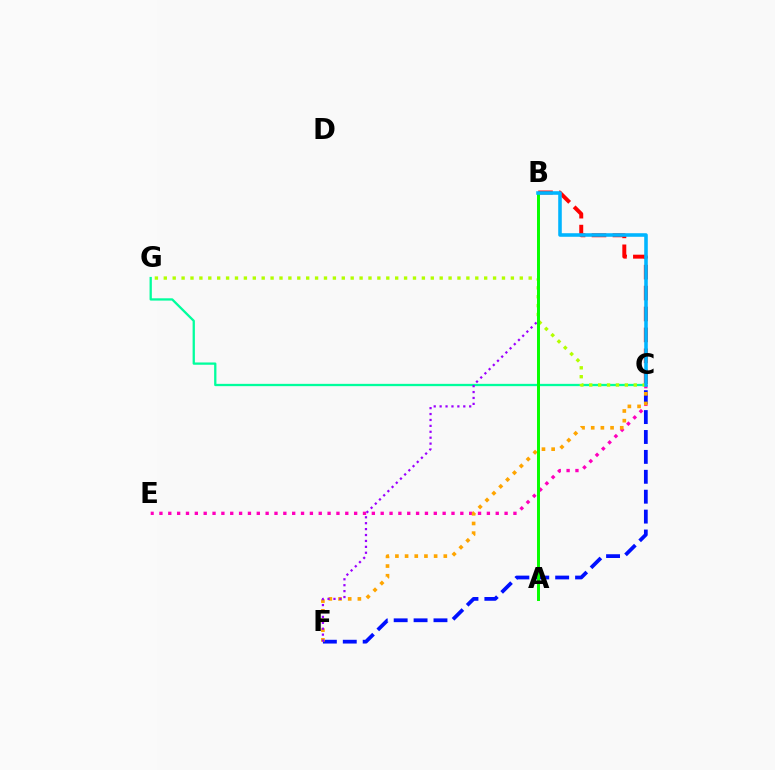{('B', 'C'): [{'color': '#ff0000', 'line_style': 'dashed', 'thickness': 2.84}, {'color': '#00b5ff', 'line_style': 'solid', 'thickness': 2.57}], ('C', 'G'): [{'color': '#00ff9d', 'line_style': 'solid', 'thickness': 1.65}, {'color': '#b3ff00', 'line_style': 'dotted', 'thickness': 2.42}], ('C', 'E'): [{'color': '#ff00bd', 'line_style': 'dotted', 'thickness': 2.4}], ('C', 'F'): [{'color': '#0010ff', 'line_style': 'dashed', 'thickness': 2.7}, {'color': '#ffa500', 'line_style': 'dotted', 'thickness': 2.63}], ('B', 'F'): [{'color': '#9b00ff', 'line_style': 'dotted', 'thickness': 1.61}], ('A', 'B'): [{'color': '#08ff00', 'line_style': 'solid', 'thickness': 2.14}]}